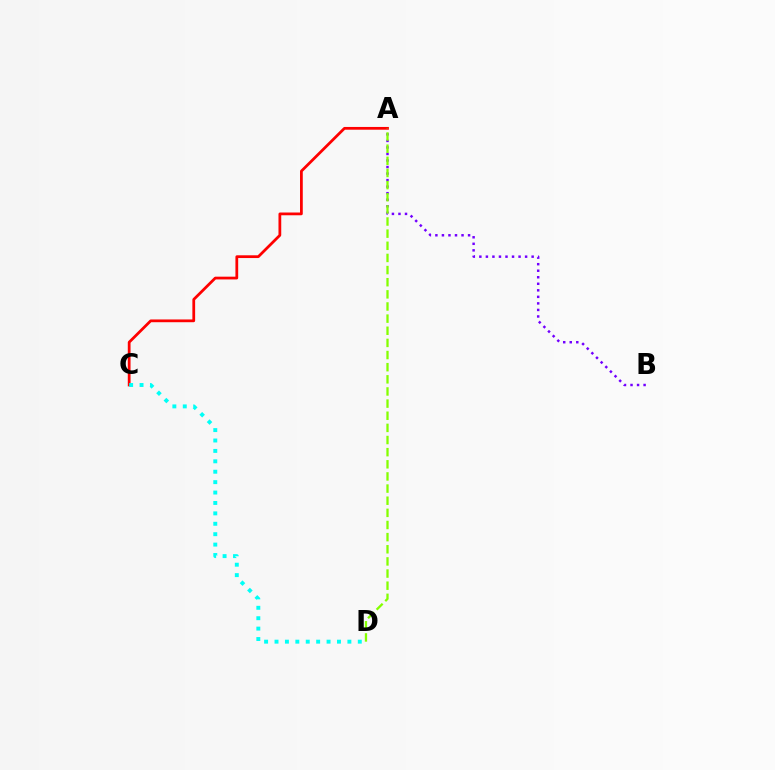{('A', 'B'): [{'color': '#7200ff', 'line_style': 'dotted', 'thickness': 1.78}], ('A', 'C'): [{'color': '#ff0000', 'line_style': 'solid', 'thickness': 1.99}], ('C', 'D'): [{'color': '#00fff6', 'line_style': 'dotted', 'thickness': 2.83}], ('A', 'D'): [{'color': '#84ff00', 'line_style': 'dashed', 'thickness': 1.65}]}